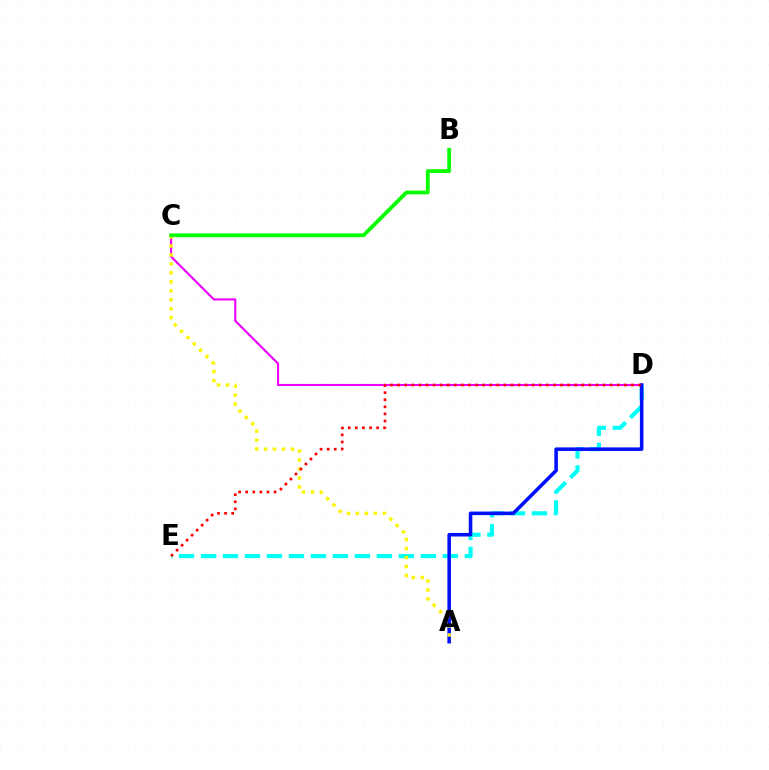{('D', 'E'): [{'color': '#00fff6', 'line_style': 'dashed', 'thickness': 2.99}, {'color': '#ff0000', 'line_style': 'dotted', 'thickness': 1.92}], ('C', 'D'): [{'color': '#ee00ff', 'line_style': 'solid', 'thickness': 1.52}], ('A', 'D'): [{'color': '#0010ff', 'line_style': 'solid', 'thickness': 2.56}], ('A', 'C'): [{'color': '#fcf500', 'line_style': 'dotted', 'thickness': 2.44}], ('B', 'C'): [{'color': '#08ff00', 'line_style': 'solid', 'thickness': 2.71}]}